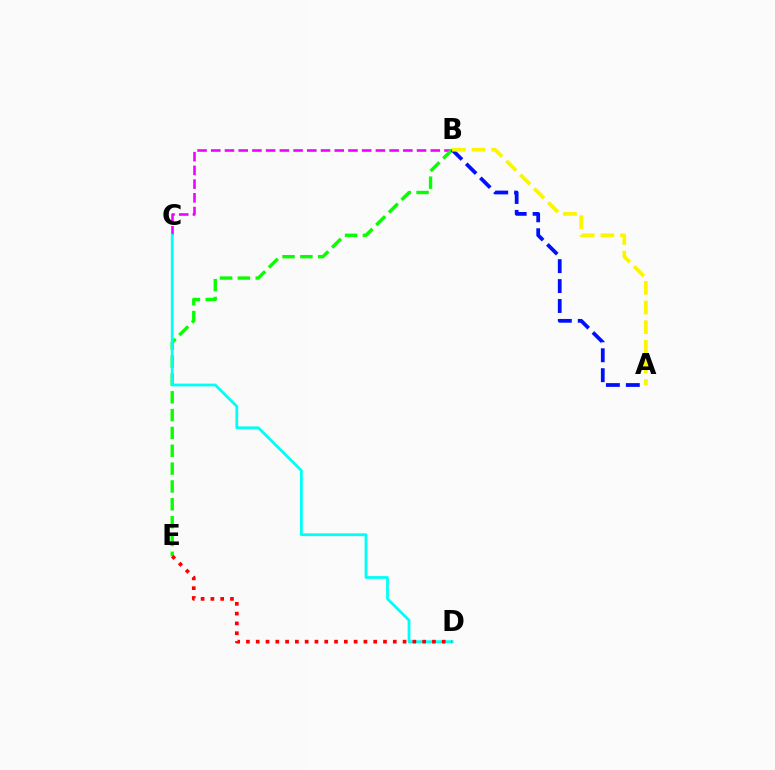{('B', 'C'): [{'color': '#ee00ff', 'line_style': 'dashed', 'thickness': 1.86}], ('B', 'E'): [{'color': '#08ff00', 'line_style': 'dashed', 'thickness': 2.42}], ('A', 'B'): [{'color': '#0010ff', 'line_style': 'dashed', 'thickness': 2.71}, {'color': '#fcf500', 'line_style': 'dashed', 'thickness': 2.67}], ('C', 'D'): [{'color': '#00fff6', 'line_style': 'solid', 'thickness': 2.0}], ('D', 'E'): [{'color': '#ff0000', 'line_style': 'dotted', 'thickness': 2.66}]}